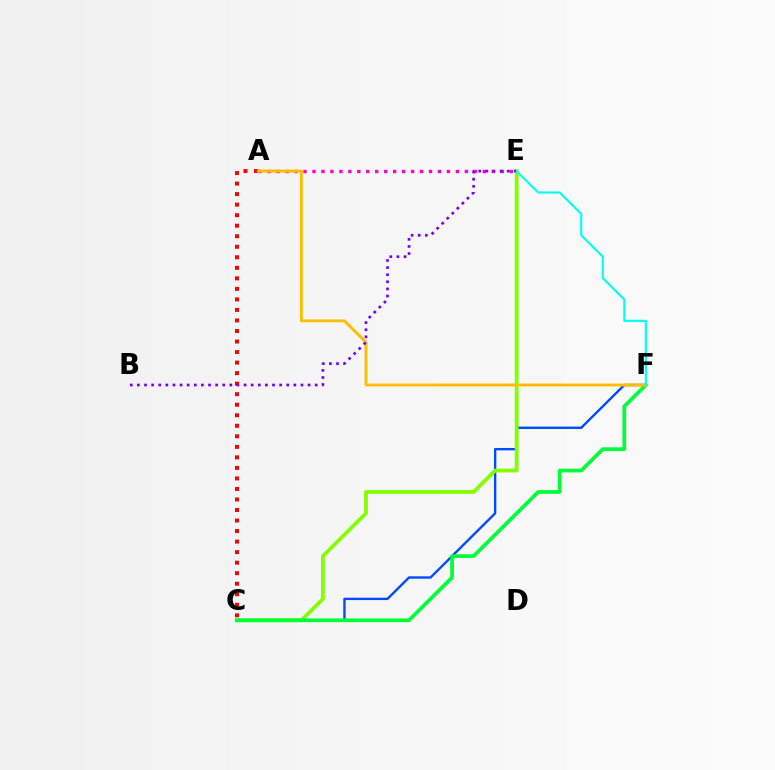{('C', 'F'): [{'color': '#004bff', 'line_style': 'solid', 'thickness': 1.7}, {'color': '#00ff39', 'line_style': 'solid', 'thickness': 2.67}], ('C', 'E'): [{'color': '#84ff00', 'line_style': 'solid', 'thickness': 2.74}], ('A', 'C'): [{'color': '#ff0000', 'line_style': 'dotted', 'thickness': 2.86}], ('A', 'E'): [{'color': '#ff00cf', 'line_style': 'dotted', 'thickness': 2.44}], ('A', 'F'): [{'color': '#ffbd00', 'line_style': 'solid', 'thickness': 2.08}], ('B', 'E'): [{'color': '#7200ff', 'line_style': 'dotted', 'thickness': 1.93}], ('E', 'F'): [{'color': '#00fff6', 'line_style': 'solid', 'thickness': 1.55}]}